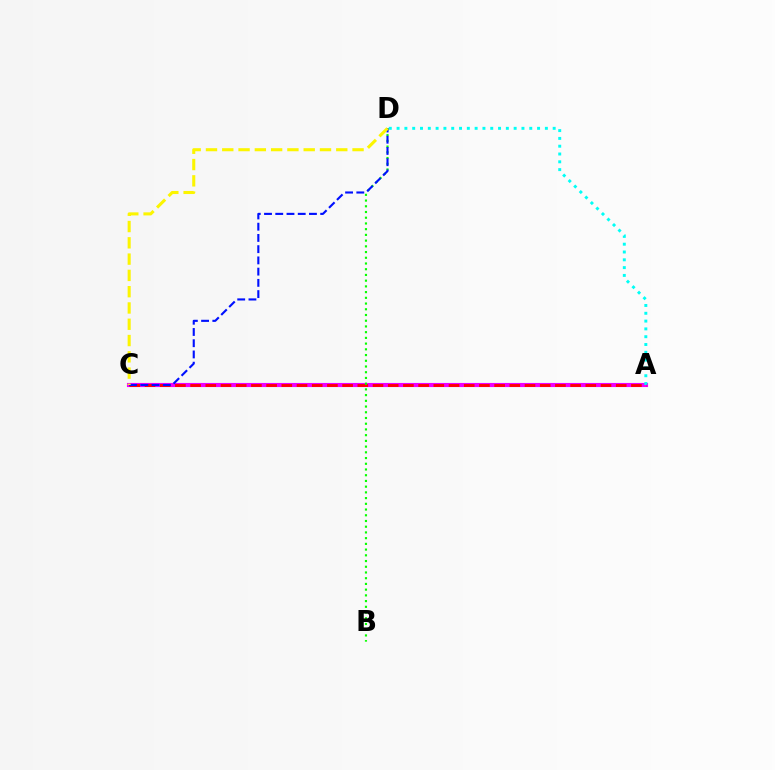{('A', 'C'): [{'color': '#ee00ff', 'line_style': 'solid', 'thickness': 2.97}, {'color': '#ff0000', 'line_style': 'dashed', 'thickness': 2.06}], ('A', 'D'): [{'color': '#00fff6', 'line_style': 'dotted', 'thickness': 2.12}], ('B', 'D'): [{'color': '#08ff00', 'line_style': 'dotted', 'thickness': 1.55}], ('C', 'D'): [{'color': '#0010ff', 'line_style': 'dashed', 'thickness': 1.53}, {'color': '#fcf500', 'line_style': 'dashed', 'thickness': 2.21}]}